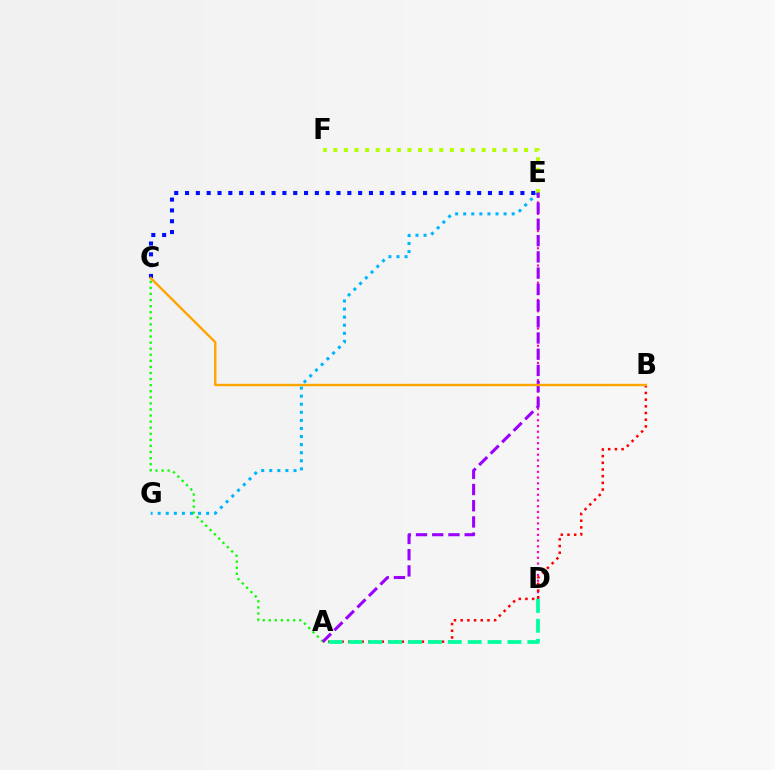{('D', 'E'): [{'color': '#ff00bd', 'line_style': 'dotted', 'thickness': 1.56}], ('E', 'G'): [{'color': '#00b5ff', 'line_style': 'dotted', 'thickness': 2.19}], ('C', 'E'): [{'color': '#0010ff', 'line_style': 'dotted', 'thickness': 2.94}], ('A', 'B'): [{'color': '#ff0000', 'line_style': 'dotted', 'thickness': 1.82}], ('A', 'C'): [{'color': '#08ff00', 'line_style': 'dotted', 'thickness': 1.65}], ('A', 'D'): [{'color': '#00ff9d', 'line_style': 'dashed', 'thickness': 2.7}], ('E', 'F'): [{'color': '#b3ff00', 'line_style': 'dotted', 'thickness': 2.88}], ('A', 'E'): [{'color': '#9b00ff', 'line_style': 'dashed', 'thickness': 2.2}], ('B', 'C'): [{'color': '#ffa500', 'line_style': 'solid', 'thickness': 1.73}]}